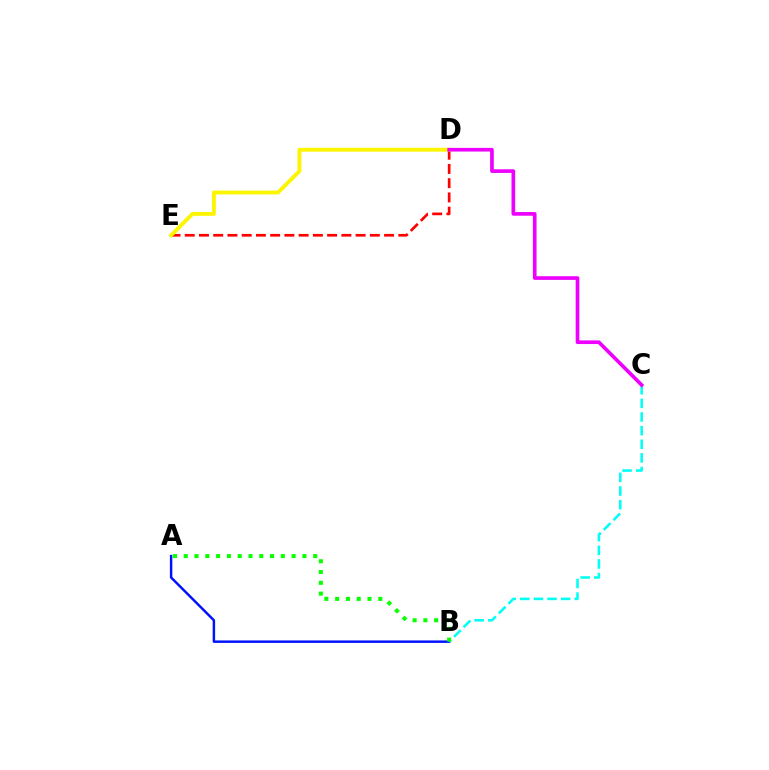{('D', 'E'): [{'color': '#ff0000', 'line_style': 'dashed', 'thickness': 1.93}, {'color': '#fcf500', 'line_style': 'solid', 'thickness': 2.79}], ('A', 'B'): [{'color': '#0010ff', 'line_style': 'solid', 'thickness': 1.77}, {'color': '#08ff00', 'line_style': 'dotted', 'thickness': 2.93}], ('B', 'C'): [{'color': '#00fff6', 'line_style': 'dashed', 'thickness': 1.85}], ('C', 'D'): [{'color': '#ee00ff', 'line_style': 'solid', 'thickness': 2.64}]}